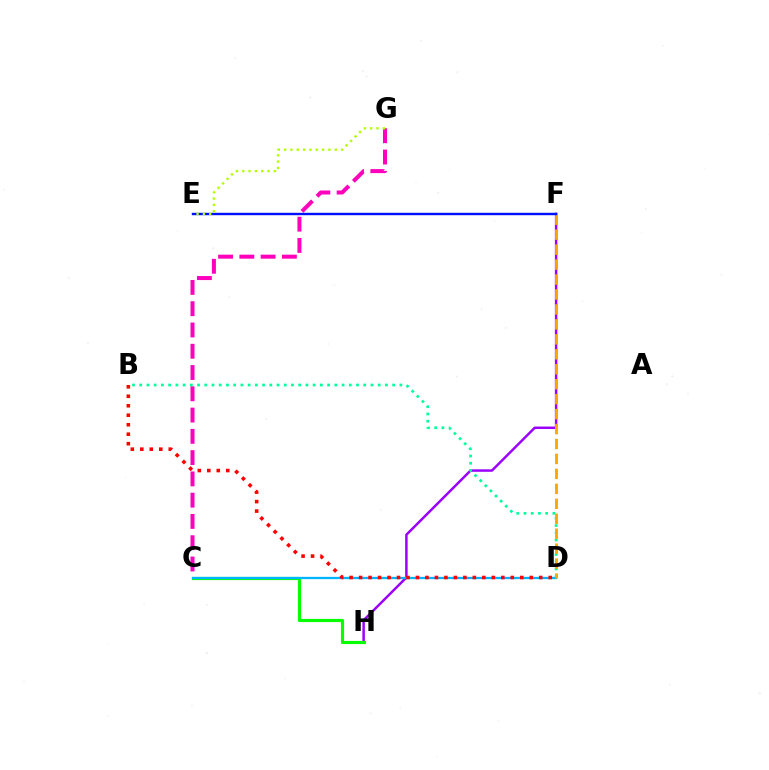{('F', 'H'): [{'color': '#9b00ff', 'line_style': 'solid', 'thickness': 1.78}], ('B', 'D'): [{'color': '#00ff9d', 'line_style': 'dotted', 'thickness': 1.96}, {'color': '#ff0000', 'line_style': 'dotted', 'thickness': 2.58}], ('C', 'H'): [{'color': '#08ff00', 'line_style': 'solid', 'thickness': 2.27}], ('C', 'D'): [{'color': '#00b5ff', 'line_style': 'solid', 'thickness': 1.64}], ('D', 'F'): [{'color': '#ffa500', 'line_style': 'dashed', 'thickness': 2.03}], ('C', 'G'): [{'color': '#ff00bd', 'line_style': 'dashed', 'thickness': 2.89}], ('E', 'F'): [{'color': '#0010ff', 'line_style': 'solid', 'thickness': 1.73}], ('E', 'G'): [{'color': '#b3ff00', 'line_style': 'dotted', 'thickness': 1.72}]}